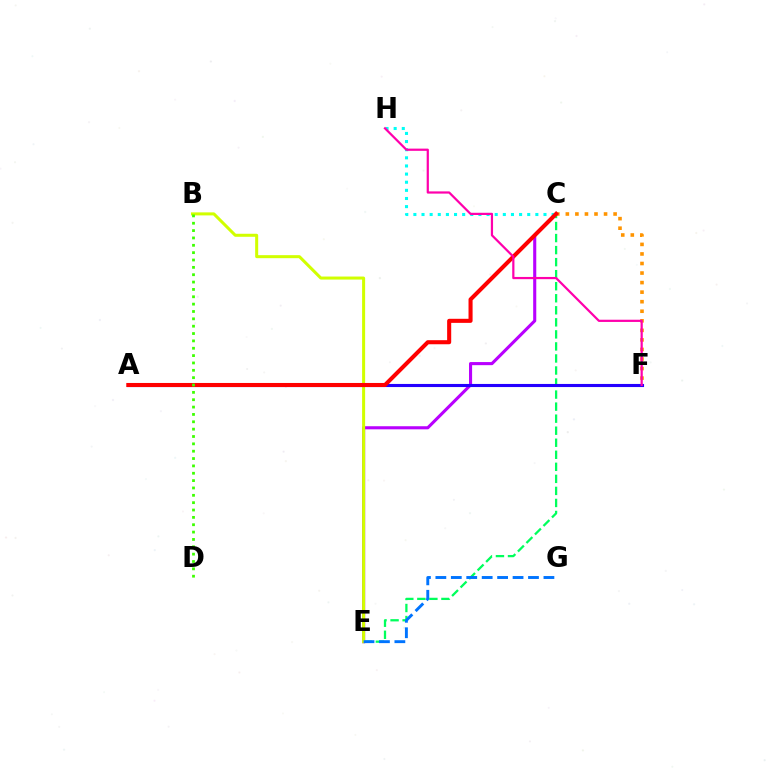{('C', 'E'): [{'color': '#b900ff', 'line_style': 'solid', 'thickness': 2.23}, {'color': '#00ff5c', 'line_style': 'dashed', 'thickness': 1.64}], ('C', 'F'): [{'color': '#ff9400', 'line_style': 'dotted', 'thickness': 2.59}], ('B', 'E'): [{'color': '#d1ff00', 'line_style': 'solid', 'thickness': 2.18}], ('C', 'H'): [{'color': '#00fff6', 'line_style': 'dotted', 'thickness': 2.21}], ('A', 'F'): [{'color': '#2500ff', 'line_style': 'solid', 'thickness': 2.23}], ('A', 'C'): [{'color': '#ff0000', 'line_style': 'solid', 'thickness': 2.93}], ('B', 'D'): [{'color': '#3dff00', 'line_style': 'dotted', 'thickness': 2.0}], ('F', 'H'): [{'color': '#ff00ac', 'line_style': 'solid', 'thickness': 1.6}], ('E', 'G'): [{'color': '#0074ff', 'line_style': 'dashed', 'thickness': 2.1}]}